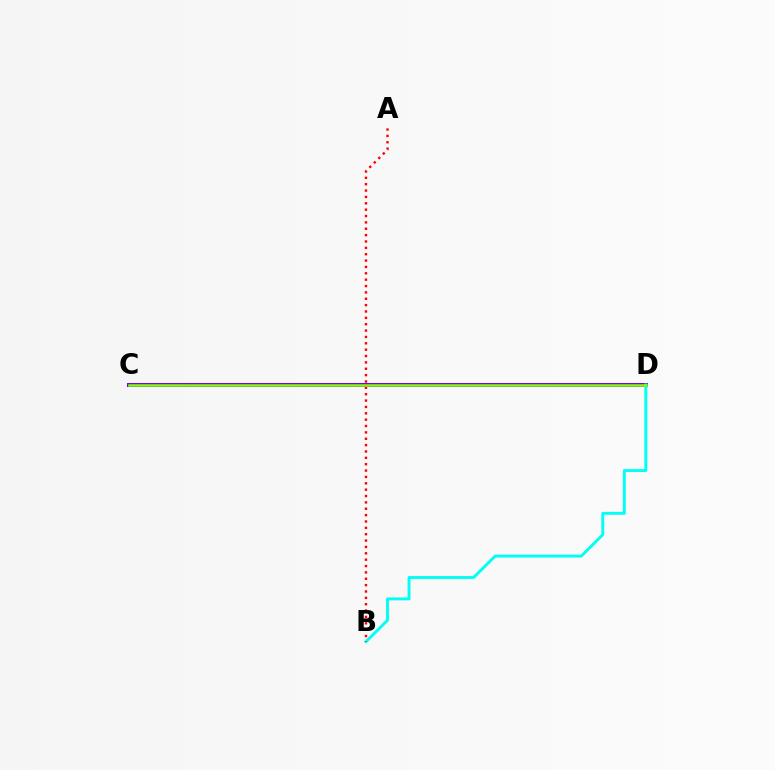{('C', 'D'): [{'color': '#7200ff', 'line_style': 'solid', 'thickness': 2.88}, {'color': '#84ff00', 'line_style': 'solid', 'thickness': 1.81}], ('B', 'D'): [{'color': '#00fff6', 'line_style': 'solid', 'thickness': 2.1}], ('A', 'B'): [{'color': '#ff0000', 'line_style': 'dotted', 'thickness': 1.73}]}